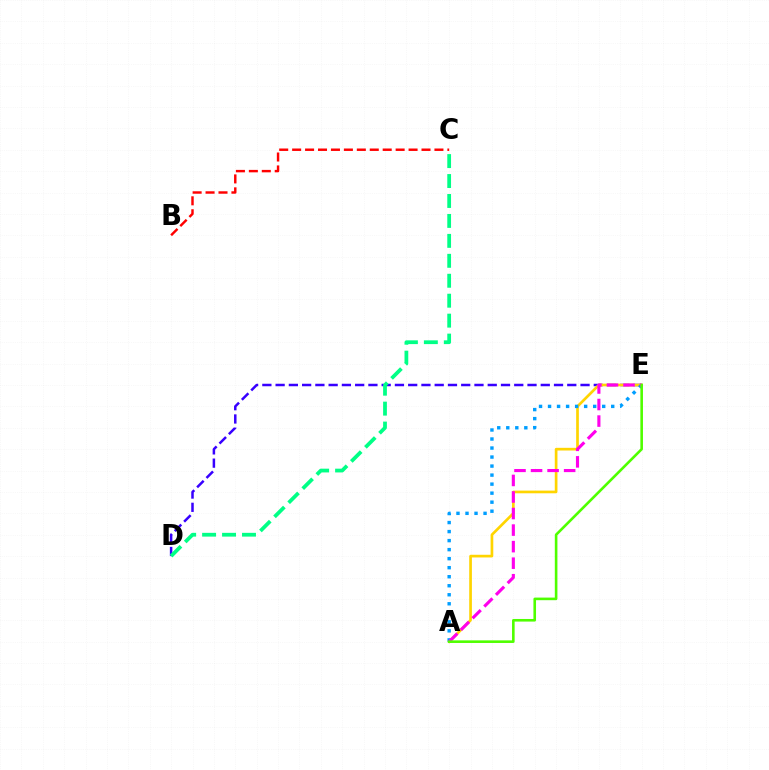{('D', 'E'): [{'color': '#3700ff', 'line_style': 'dashed', 'thickness': 1.8}], ('A', 'E'): [{'color': '#ffd500', 'line_style': 'solid', 'thickness': 1.93}, {'color': '#009eff', 'line_style': 'dotted', 'thickness': 2.45}, {'color': '#ff00ed', 'line_style': 'dashed', 'thickness': 2.25}, {'color': '#4fff00', 'line_style': 'solid', 'thickness': 1.87}], ('C', 'D'): [{'color': '#00ff86', 'line_style': 'dashed', 'thickness': 2.71}], ('B', 'C'): [{'color': '#ff0000', 'line_style': 'dashed', 'thickness': 1.76}]}